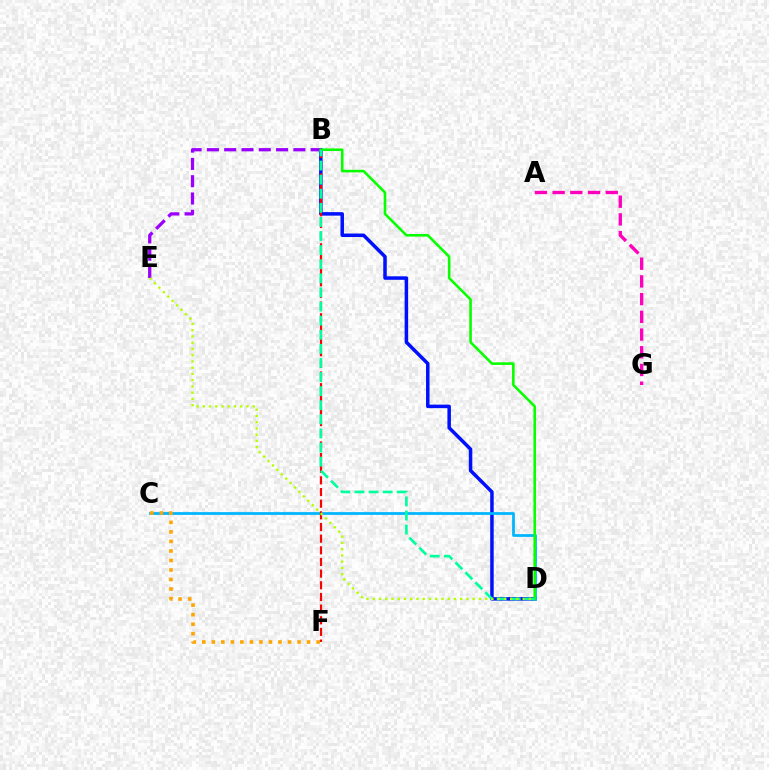{('B', 'D'): [{'color': '#0010ff', 'line_style': 'solid', 'thickness': 2.52}, {'color': '#08ff00', 'line_style': 'solid', 'thickness': 1.86}, {'color': '#00ff9d', 'line_style': 'dashed', 'thickness': 1.92}], ('B', 'E'): [{'color': '#9b00ff', 'line_style': 'dashed', 'thickness': 2.35}], ('C', 'D'): [{'color': '#00b5ff', 'line_style': 'solid', 'thickness': 1.98}], ('C', 'F'): [{'color': '#ffa500', 'line_style': 'dotted', 'thickness': 2.59}], ('B', 'F'): [{'color': '#ff0000', 'line_style': 'dashed', 'thickness': 1.58}], ('A', 'G'): [{'color': '#ff00bd', 'line_style': 'dashed', 'thickness': 2.41}], ('D', 'E'): [{'color': '#b3ff00', 'line_style': 'dotted', 'thickness': 1.7}]}